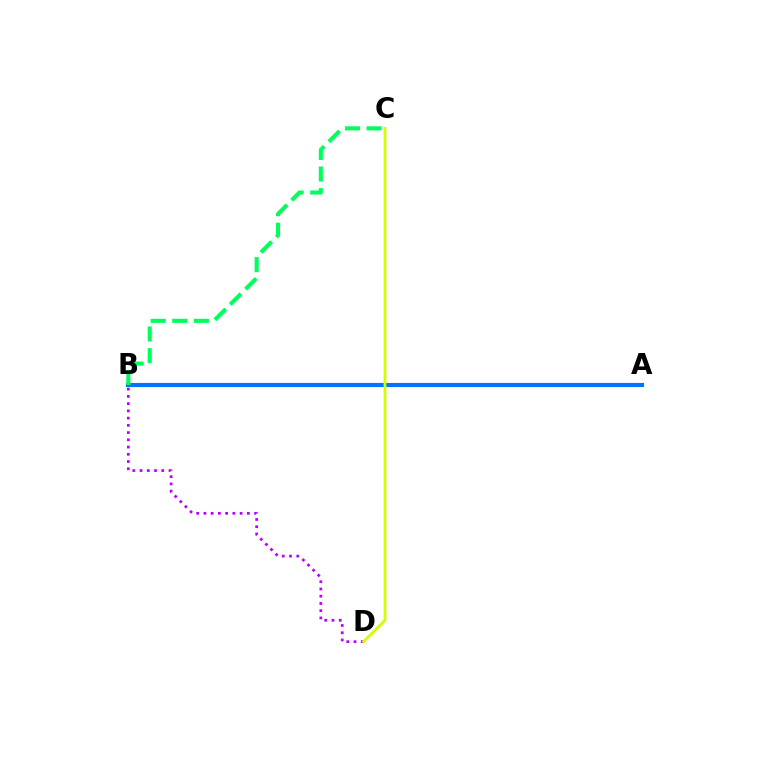{('A', 'B'): [{'color': '#ff0000', 'line_style': 'dotted', 'thickness': 2.01}, {'color': '#0074ff', 'line_style': 'solid', 'thickness': 2.97}], ('B', 'D'): [{'color': '#b900ff', 'line_style': 'dotted', 'thickness': 1.97}], ('C', 'D'): [{'color': '#d1ff00', 'line_style': 'solid', 'thickness': 2.01}], ('B', 'C'): [{'color': '#00ff5c', 'line_style': 'dashed', 'thickness': 2.94}]}